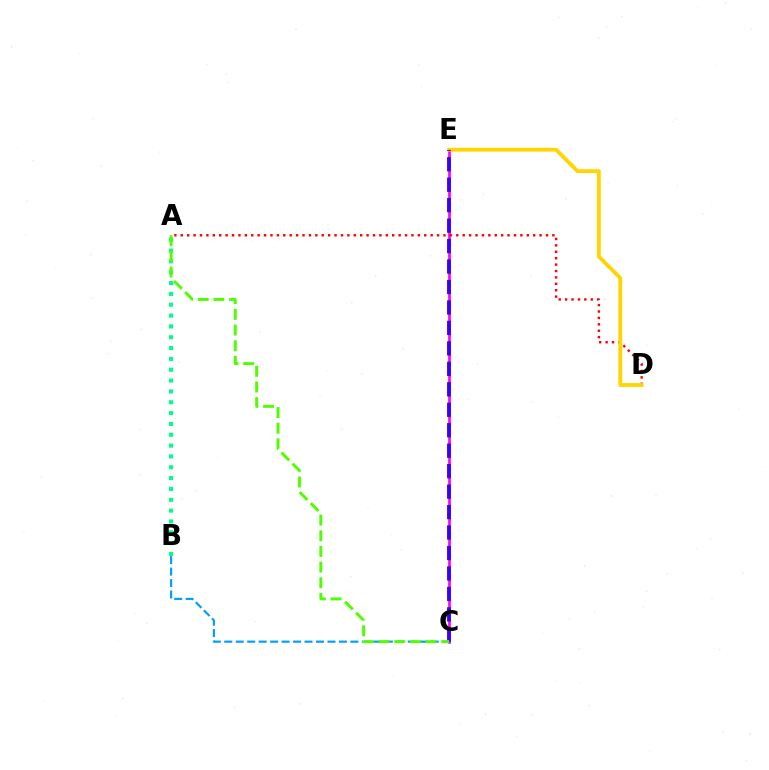{('A', 'B'): [{'color': '#00ff86', 'line_style': 'dotted', 'thickness': 2.94}], ('C', 'E'): [{'color': '#ff00ed', 'line_style': 'solid', 'thickness': 1.92}, {'color': '#3700ff', 'line_style': 'dashed', 'thickness': 2.78}], ('A', 'D'): [{'color': '#ff0000', 'line_style': 'dotted', 'thickness': 1.74}], ('D', 'E'): [{'color': '#ffd500', 'line_style': 'solid', 'thickness': 2.76}], ('B', 'C'): [{'color': '#009eff', 'line_style': 'dashed', 'thickness': 1.56}], ('A', 'C'): [{'color': '#4fff00', 'line_style': 'dashed', 'thickness': 2.13}]}